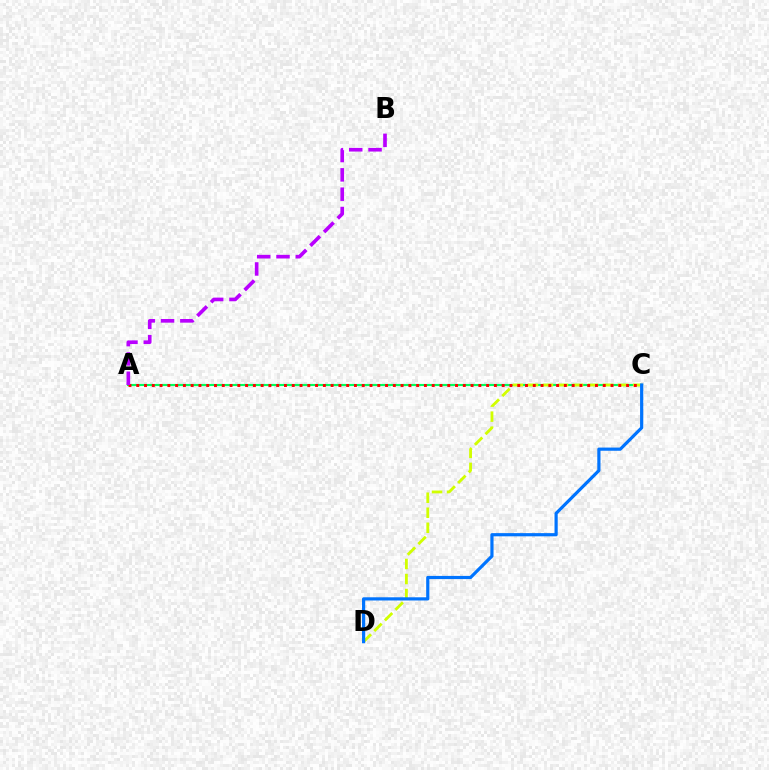{('A', 'C'): [{'color': '#00ff5c', 'line_style': 'solid', 'thickness': 1.55}, {'color': '#ff0000', 'line_style': 'dotted', 'thickness': 2.11}], ('C', 'D'): [{'color': '#d1ff00', 'line_style': 'dashed', 'thickness': 2.04}, {'color': '#0074ff', 'line_style': 'solid', 'thickness': 2.3}], ('A', 'B'): [{'color': '#b900ff', 'line_style': 'dashed', 'thickness': 2.63}]}